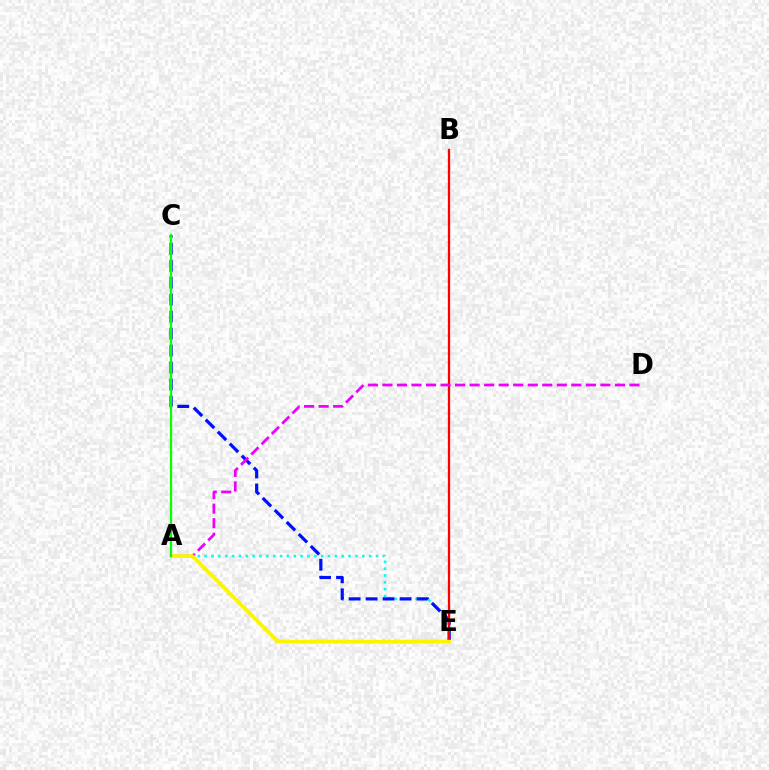{('A', 'E'): [{'color': '#00fff6', 'line_style': 'dotted', 'thickness': 1.86}, {'color': '#fcf500', 'line_style': 'solid', 'thickness': 2.7}], ('C', 'E'): [{'color': '#0010ff', 'line_style': 'dashed', 'thickness': 2.31}], ('B', 'E'): [{'color': '#ff0000', 'line_style': 'solid', 'thickness': 1.64}], ('A', 'D'): [{'color': '#ee00ff', 'line_style': 'dashed', 'thickness': 1.97}], ('A', 'C'): [{'color': '#08ff00', 'line_style': 'solid', 'thickness': 1.62}]}